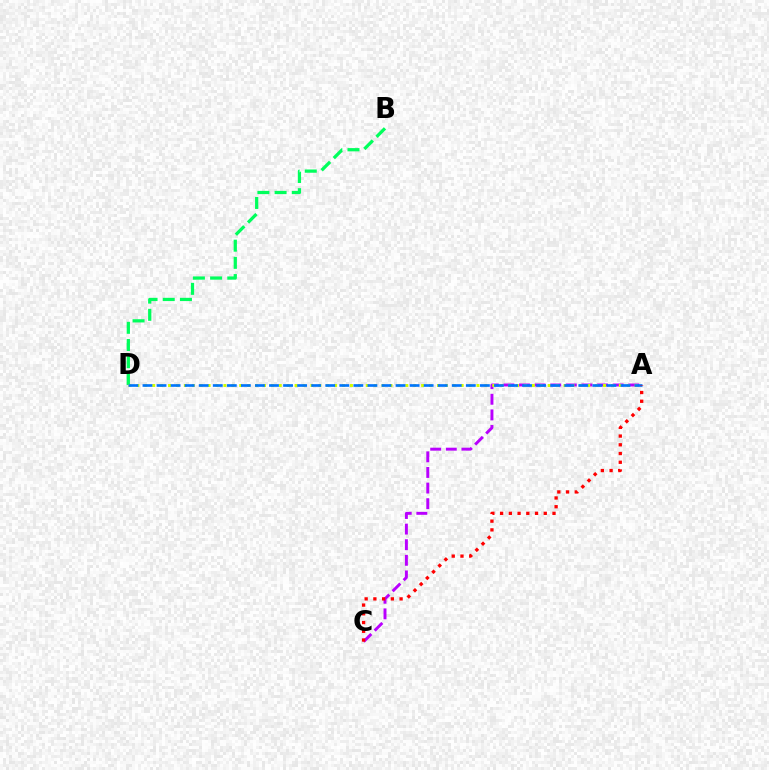{('B', 'D'): [{'color': '#00ff5c', 'line_style': 'dashed', 'thickness': 2.34}], ('A', 'C'): [{'color': '#b900ff', 'line_style': 'dashed', 'thickness': 2.12}, {'color': '#ff0000', 'line_style': 'dotted', 'thickness': 2.37}], ('A', 'D'): [{'color': '#d1ff00', 'line_style': 'dotted', 'thickness': 2.15}, {'color': '#0074ff', 'line_style': 'dashed', 'thickness': 1.91}]}